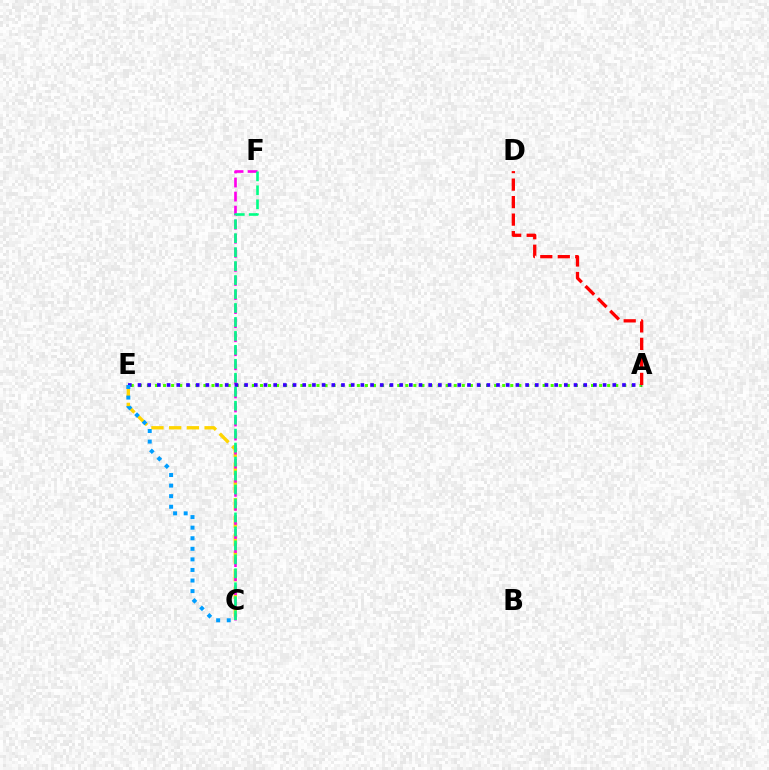{('C', 'E'): [{'color': '#ffd500', 'line_style': 'dashed', 'thickness': 2.41}, {'color': '#009eff', 'line_style': 'dotted', 'thickness': 2.87}], ('A', 'E'): [{'color': '#4fff00', 'line_style': 'dotted', 'thickness': 2.19}, {'color': '#3700ff', 'line_style': 'dotted', 'thickness': 2.63}], ('C', 'F'): [{'color': '#ff00ed', 'line_style': 'dashed', 'thickness': 1.91}, {'color': '#00ff86', 'line_style': 'dashed', 'thickness': 1.9}], ('A', 'D'): [{'color': '#ff0000', 'line_style': 'dashed', 'thickness': 2.38}]}